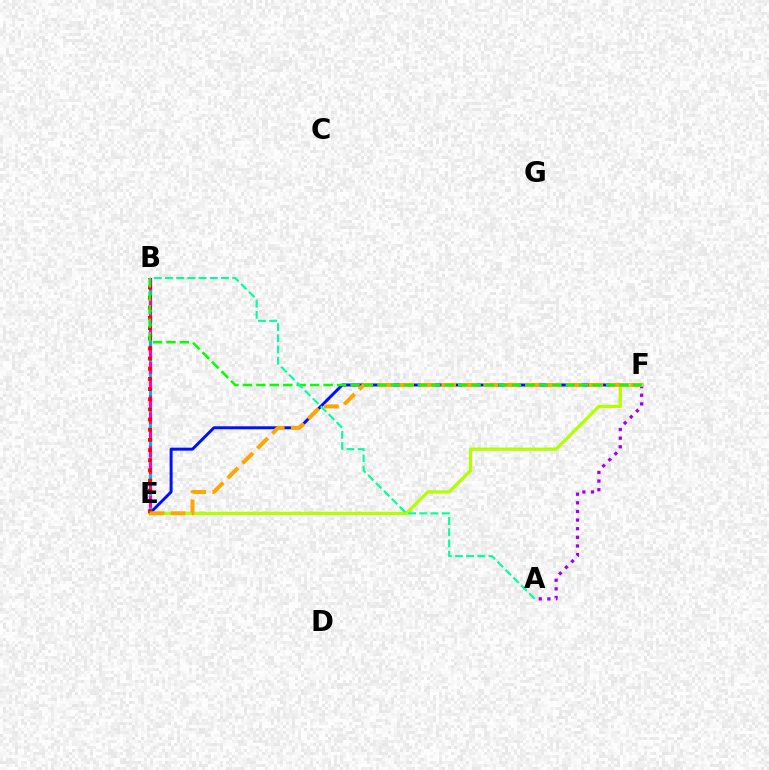{('E', 'F'): [{'color': '#0010ff', 'line_style': 'solid', 'thickness': 2.14}, {'color': '#b3ff00', 'line_style': 'solid', 'thickness': 2.34}, {'color': '#ffa500', 'line_style': 'dashed', 'thickness': 2.86}], ('B', 'E'): [{'color': '#00b5ff', 'line_style': 'dashed', 'thickness': 2.28}, {'color': '#ff00bd', 'line_style': 'dashed', 'thickness': 2.27}, {'color': '#ff0000', 'line_style': 'dotted', 'thickness': 2.76}], ('A', 'F'): [{'color': '#9b00ff', 'line_style': 'dotted', 'thickness': 2.34}], ('B', 'F'): [{'color': '#08ff00', 'line_style': 'dashed', 'thickness': 1.83}], ('A', 'B'): [{'color': '#00ff9d', 'line_style': 'dashed', 'thickness': 1.52}]}